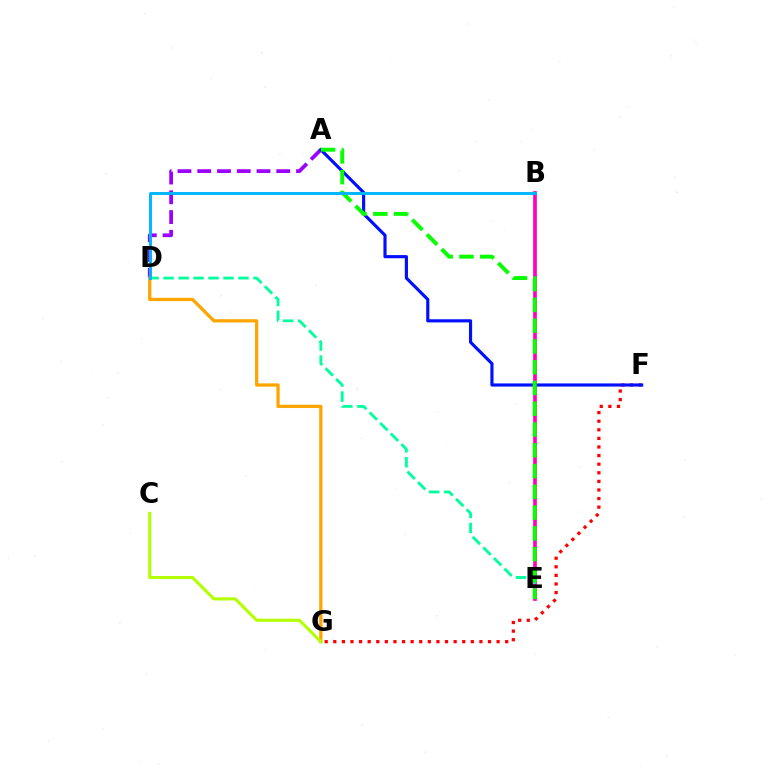{('A', 'D'): [{'color': '#9b00ff', 'line_style': 'dashed', 'thickness': 2.68}], ('F', 'G'): [{'color': '#ff0000', 'line_style': 'dotted', 'thickness': 2.34}], ('B', 'E'): [{'color': '#ff00bd', 'line_style': 'solid', 'thickness': 2.66}], ('A', 'F'): [{'color': '#0010ff', 'line_style': 'solid', 'thickness': 2.27}], ('D', 'E'): [{'color': '#00ff9d', 'line_style': 'dashed', 'thickness': 2.03}], ('D', 'G'): [{'color': '#ffa500', 'line_style': 'solid', 'thickness': 2.35}], ('A', 'E'): [{'color': '#08ff00', 'line_style': 'dashed', 'thickness': 2.82}], ('B', 'D'): [{'color': '#00b5ff', 'line_style': 'solid', 'thickness': 2.11}], ('C', 'G'): [{'color': '#b3ff00', 'line_style': 'solid', 'thickness': 2.21}]}